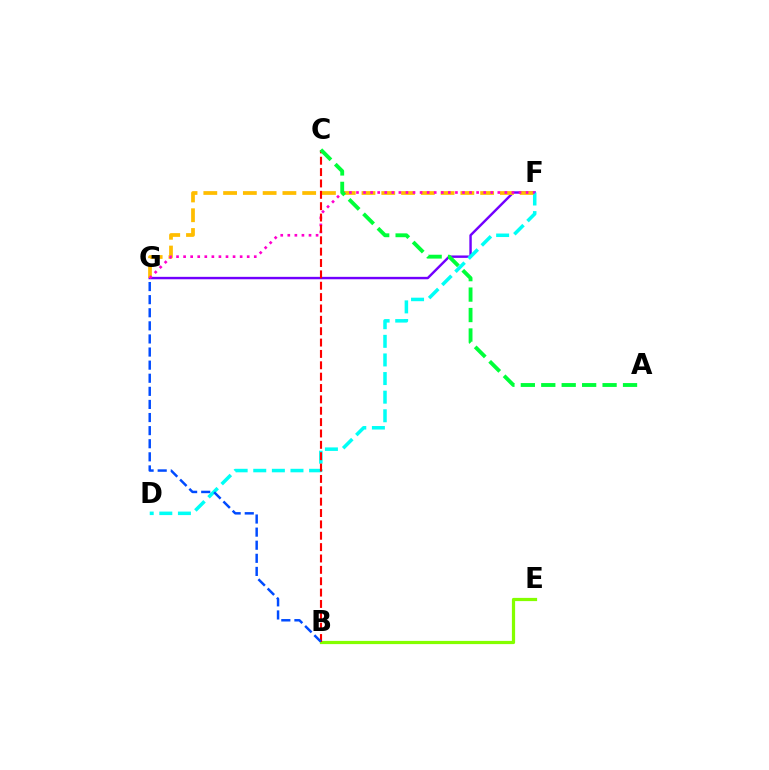{('B', 'E'): [{'color': '#84ff00', 'line_style': 'solid', 'thickness': 2.31}], ('F', 'G'): [{'color': '#7200ff', 'line_style': 'solid', 'thickness': 1.74}, {'color': '#ffbd00', 'line_style': 'dashed', 'thickness': 2.69}, {'color': '#ff00cf', 'line_style': 'dotted', 'thickness': 1.92}], ('D', 'F'): [{'color': '#00fff6', 'line_style': 'dashed', 'thickness': 2.53}], ('B', 'C'): [{'color': '#ff0000', 'line_style': 'dashed', 'thickness': 1.54}], ('A', 'C'): [{'color': '#00ff39', 'line_style': 'dashed', 'thickness': 2.78}], ('B', 'G'): [{'color': '#004bff', 'line_style': 'dashed', 'thickness': 1.78}]}